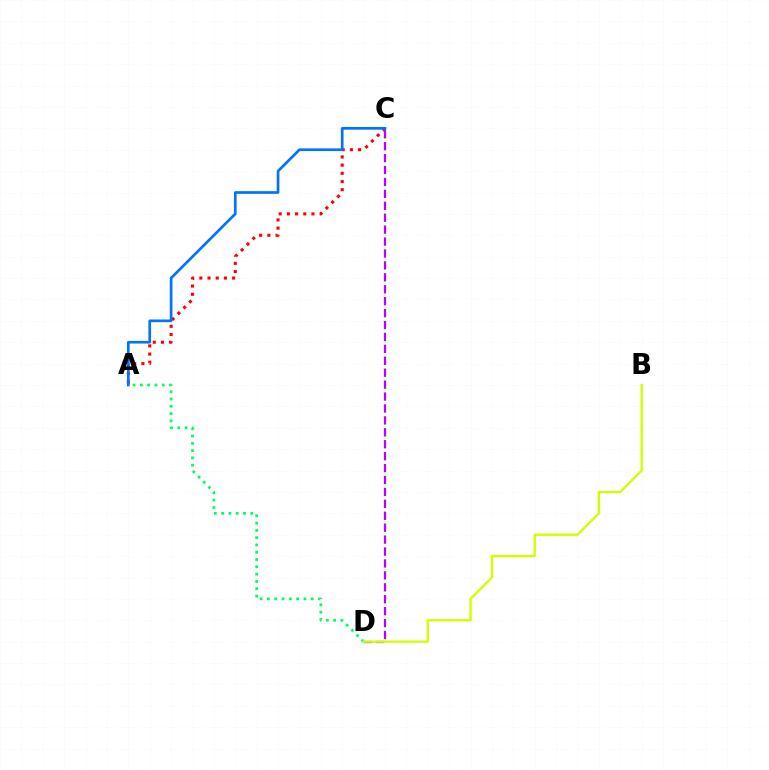{('A', 'C'): [{'color': '#ff0000', 'line_style': 'dotted', 'thickness': 2.22}, {'color': '#0074ff', 'line_style': 'solid', 'thickness': 1.94}], ('C', 'D'): [{'color': '#b900ff', 'line_style': 'dashed', 'thickness': 1.62}], ('A', 'D'): [{'color': '#00ff5c', 'line_style': 'dotted', 'thickness': 1.98}], ('B', 'D'): [{'color': '#d1ff00', 'line_style': 'solid', 'thickness': 1.69}]}